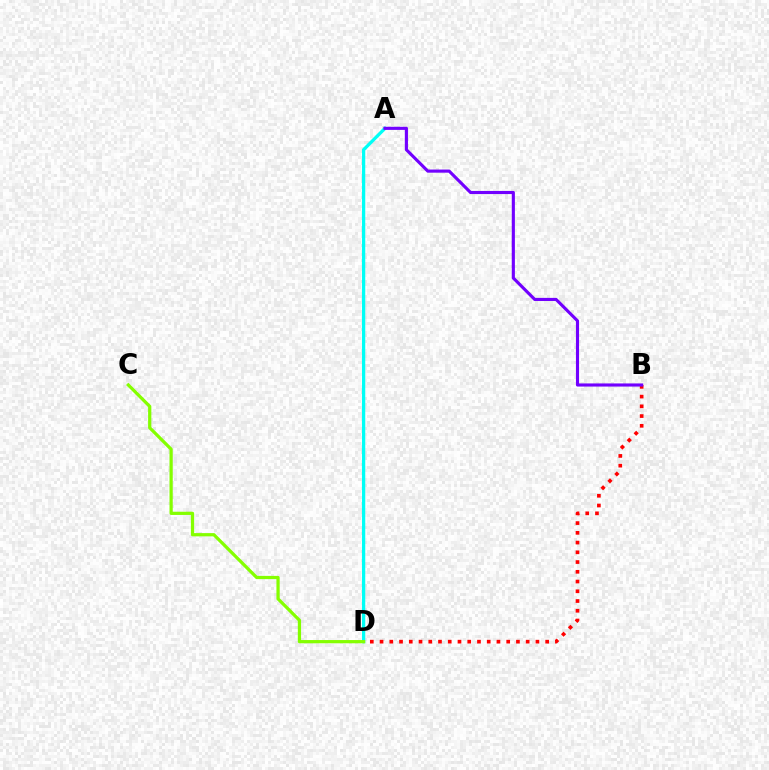{('B', 'D'): [{'color': '#ff0000', 'line_style': 'dotted', 'thickness': 2.65}], ('A', 'D'): [{'color': '#00fff6', 'line_style': 'solid', 'thickness': 2.36}], ('C', 'D'): [{'color': '#84ff00', 'line_style': 'solid', 'thickness': 2.33}], ('A', 'B'): [{'color': '#7200ff', 'line_style': 'solid', 'thickness': 2.25}]}